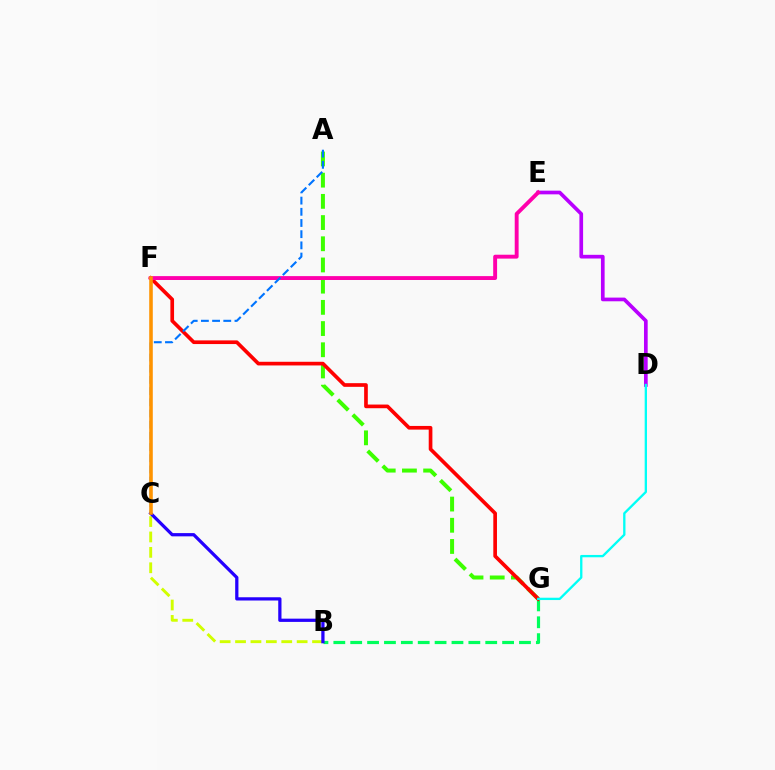{('B', 'G'): [{'color': '#00ff5c', 'line_style': 'dashed', 'thickness': 2.29}], ('A', 'G'): [{'color': '#3dff00', 'line_style': 'dashed', 'thickness': 2.88}], ('F', 'G'): [{'color': '#ff0000', 'line_style': 'solid', 'thickness': 2.64}], ('B', 'C'): [{'color': '#d1ff00', 'line_style': 'dashed', 'thickness': 2.09}, {'color': '#2500ff', 'line_style': 'solid', 'thickness': 2.34}], ('D', 'E'): [{'color': '#b900ff', 'line_style': 'solid', 'thickness': 2.66}], ('E', 'F'): [{'color': '#ff00ac', 'line_style': 'solid', 'thickness': 2.8}], ('A', 'C'): [{'color': '#0074ff', 'line_style': 'dashed', 'thickness': 1.52}], ('C', 'F'): [{'color': '#ff9400', 'line_style': 'solid', 'thickness': 2.57}], ('D', 'G'): [{'color': '#00fff6', 'line_style': 'solid', 'thickness': 1.67}]}